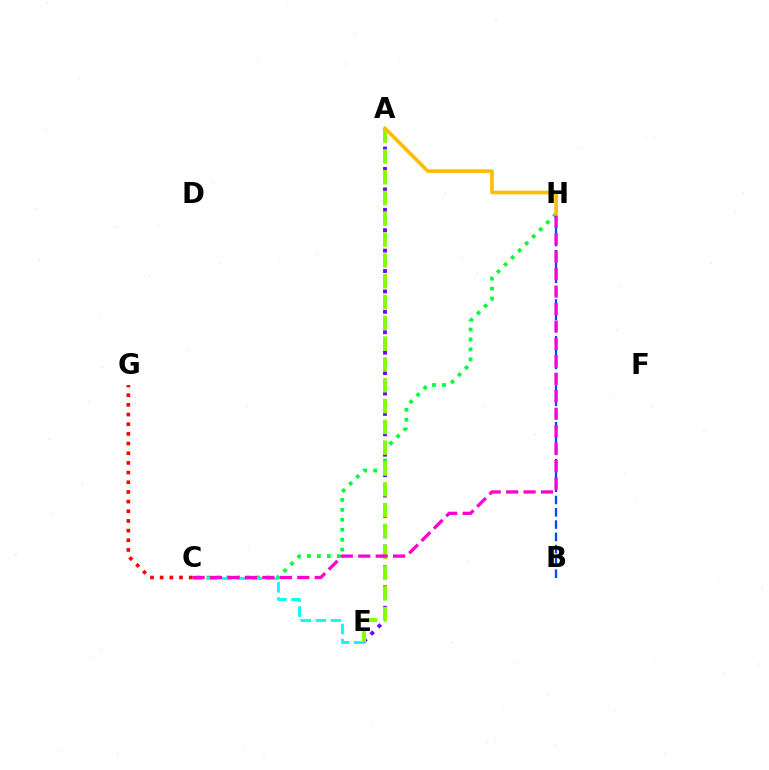{('C', 'H'): [{'color': '#00ff39', 'line_style': 'dotted', 'thickness': 2.7}, {'color': '#ff00cf', 'line_style': 'dashed', 'thickness': 2.37}], ('B', 'H'): [{'color': '#004bff', 'line_style': 'dashed', 'thickness': 1.67}], ('C', 'E'): [{'color': '#00fff6', 'line_style': 'dashed', 'thickness': 2.05}], ('A', 'E'): [{'color': '#7200ff', 'line_style': 'dotted', 'thickness': 2.77}, {'color': '#84ff00', 'line_style': 'dashed', 'thickness': 2.83}], ('C', 'G'): [{'color': '#ff0000', 'line_style': 'dotted', 'thickness': 2.63}], ('A', 'H'): [{'color': '#ffbd00', 'line_style': 'solid', 'thickness': 2.6}]}